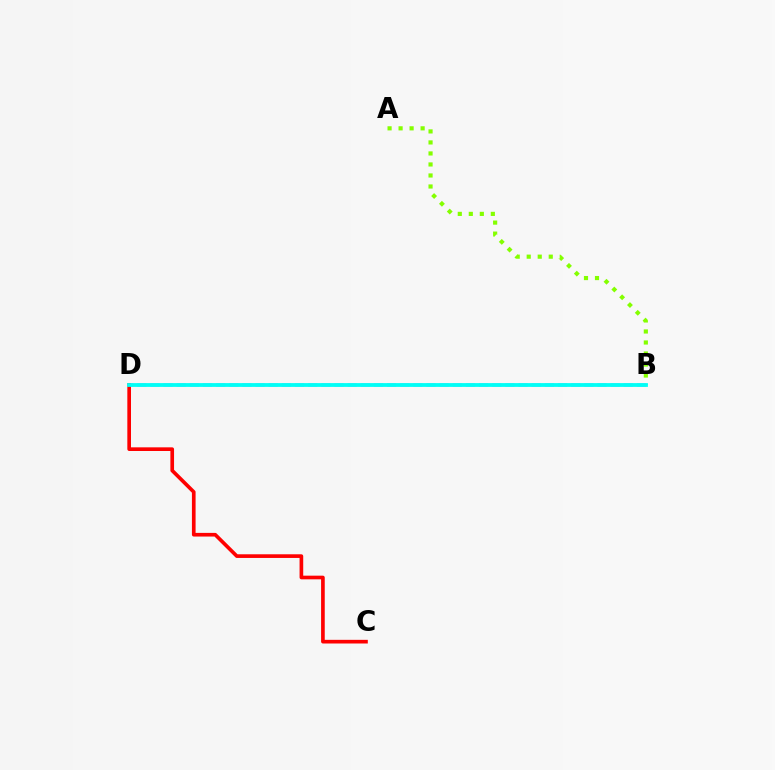{('A', 'B'): [{'color': '#84ff00', 'line_style': 'dotted', 'thickness': 2.99}], ('B', 'D'): [{'color': '#7200ff', 'line_style': 'dashed', 'thickness': 1.79}, {'color': '#00fff6', 'line_style': 'solid', 'thickness': 2.73}], ('C', 'D'): [{'color': '#ff0000', 'line_style': 'solid', 'thickness': 2.64}]}